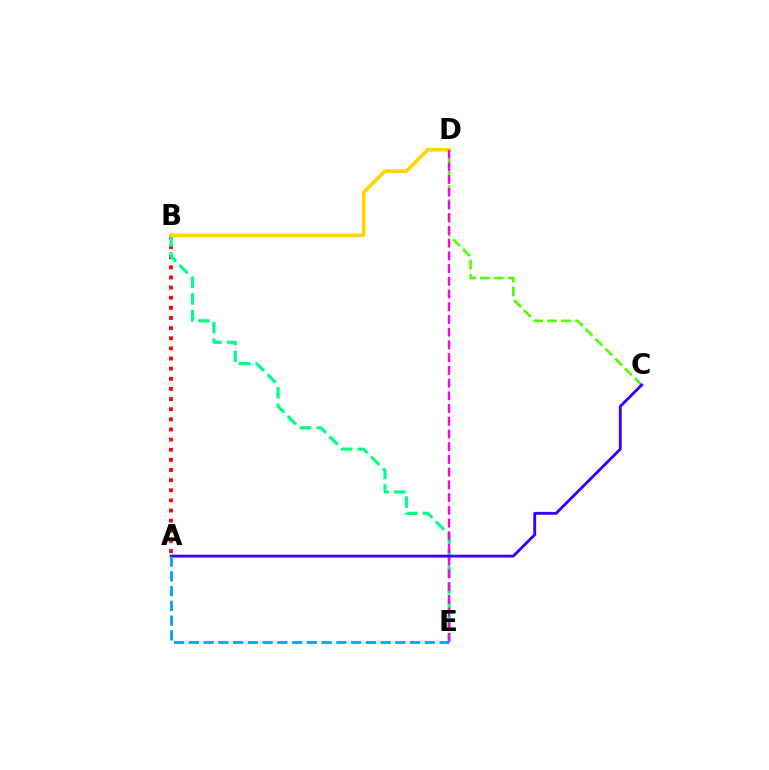{('C', 'D'): [{'color': '#4fff00', 'line_style': 'dashed', 'thickness': 1.89}], ('A', 'B'): [{'color': '#ff0000', 'line_style': 'dotted', 'thickness': 2.75}], ('B', 'E'): [{'color': '#00ff86', 'line_style': 'dashed', 'thickness': 2.27}], ('B', 'D'): [{'color': '#ffd500', 'line_style': 'solid', 'thickness': 2.61}], ('D', 'E'): [{'color': '#ff00ed', 'line_style': 'dashed', 'thickness': 1.73}], ('A', 'C'): [{'color': '#3700ff', 'line_style': 'solid', 'thickness': 2.06}], ('A', 'E'): [{'color': '#009eff', 'line_style': 'dashed', 'thickness': 2.0}]}